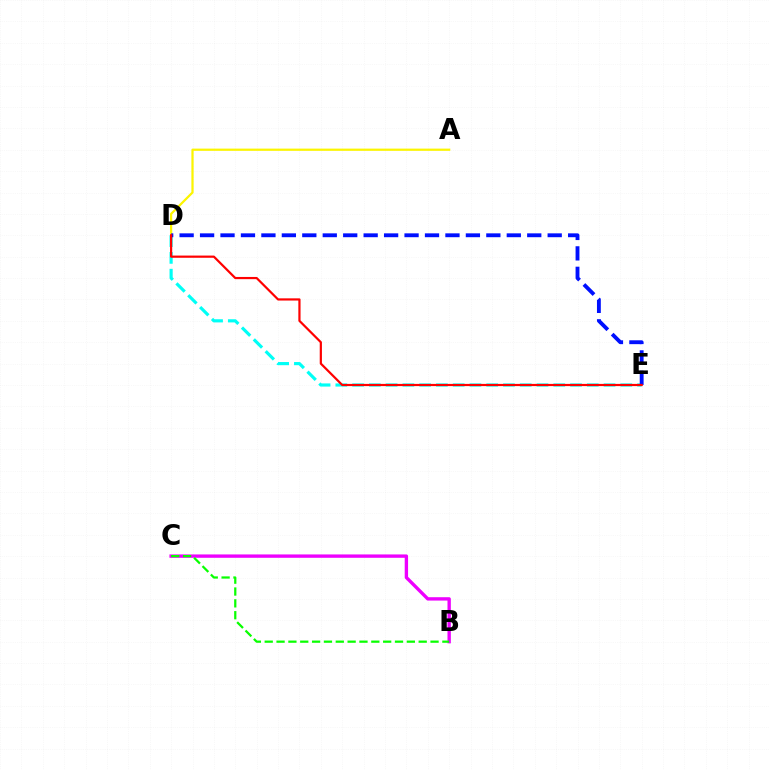{('D', 'E'): [{'color': '#00fff6', 'line_style': 'dashed', 'thickness': 2.28}, {'color': '#0010ff', 'line_style': 'dashed', 'thickness': 2.78}, {'color': '#ff0000', 'line_style': 'solid', 'thickness': 1.59}], ('A', 'D'): [{'color': '#fcf500', 'line_style': 'solid', 'thickness': 1.61}], ('B', 'C'): [{'color': '#ee00ff', 'line_style': 'solid', 'thickness': 2.42}, {'color': '#08ff00', 'line_style': 'dashed', 'thickness': 1.61}]}